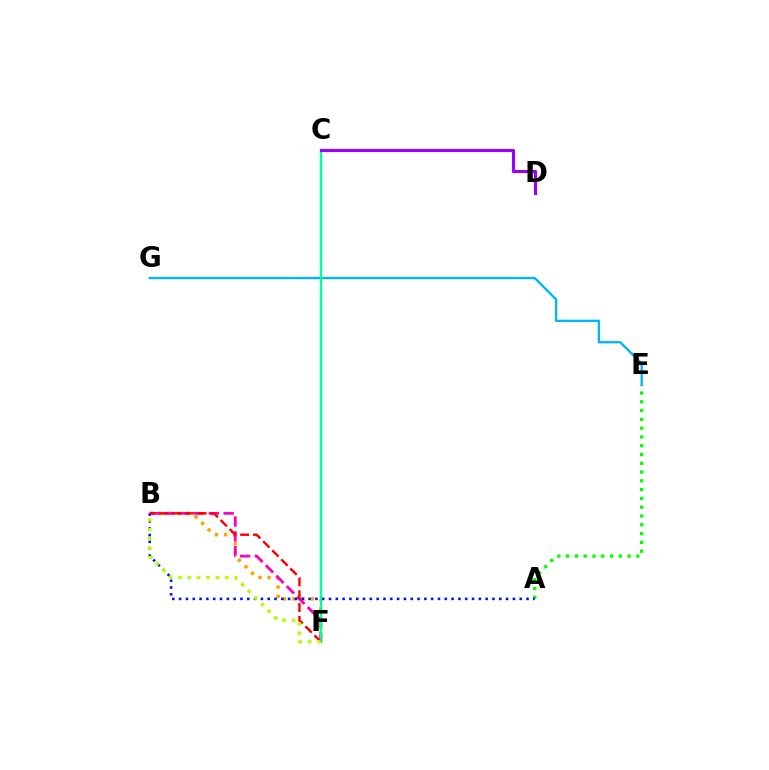{('B', 'F'): [{'color': '#ffa500', 'line_style': 'dotted', 'thickness': 2.51}, {'color': '#ff00bd', 'line_style': 'dashed', 'thickness': 2.01}, {'color': '#ff0000', 'line_style': 'dashed', 'thickness': 1.74}, {'color': '#b3ff00', 'line_style': 'dotted', 'thickness': 2.55}], ('A', 'E'): [{'color': '#08ff00', 'line_style': 'dotted', 'thickness': 2.39}], ('E', 'G'): [{'color': '#00b5ff', 'line_style': 'solid', 'thickness': 1.68}], ('C', 'F'): [{'color': '#00ff9d', 'line_style': 'solid', 'thickness': 1.7}], ('C', 'D'): [{'color': '#9b00ff', 'line_style': 'solid', 'thickness': 2.25}], ('A', 'B'): [{'color': '#0010ff', 'line_style': 'dotted', 'thickness': 1.85}]}